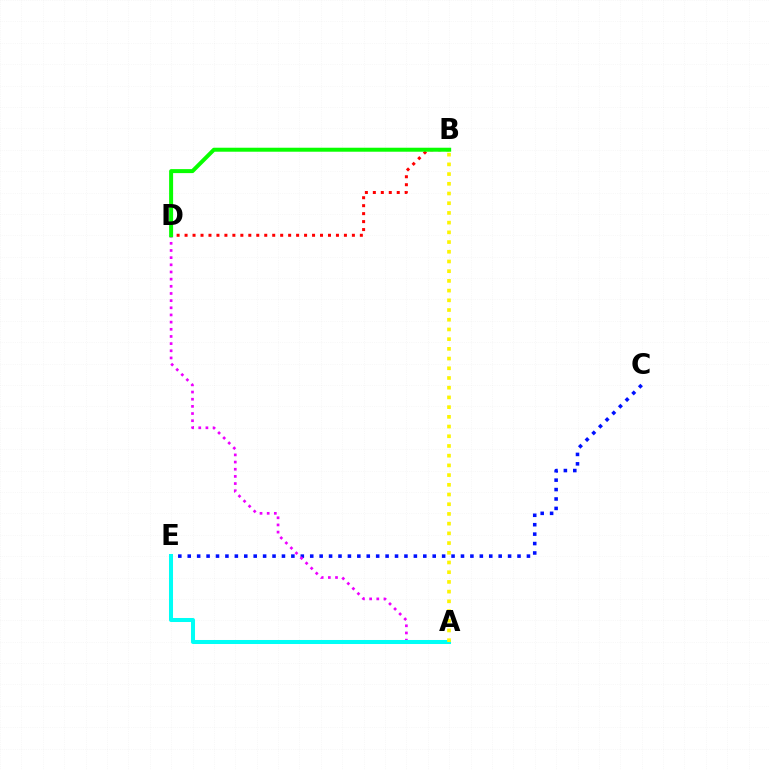{('C', 'E'): [{'color': '#0010ff', 'line_style': 'dotted', 'thickness': 2.56}], ('A', 'D'): [{'color': '#ee00ff', 'line_style': 'dotted', 'thickness': 1.95}], ('B', 'D'): [{'color': '#ff0000', 'line_style': 'dotted', 'thickness': 2.16}, {'color': '#08ff00', 'line_style': 'solid', 'thickness': 2.87}], ('A', 'E'): [{'color': '#00fff6', 'line_style': 'solid', 'thickness': 2.9}], ('A', 'B'): [{'color': '#fcf500', 'line_style': 'dotted', 'thickness': 2.64}]}